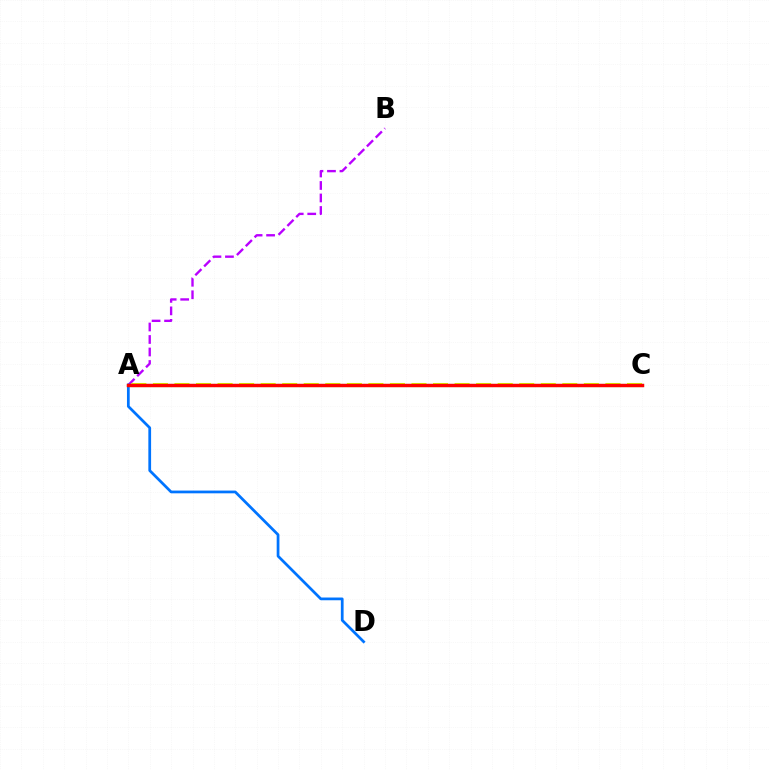{('A', 'B'): [{'color': '#b900ff', 'line_style': 'dashed', 'thickness': 1.7}], ('A', 'D'): [{'color': '#0074ff', 'line_style': 'solid', 'thickness': 1.97}], ('A', 'C'): [{'color': '#00ff5c', 'line_style': 'solid', 'thickness': 2.24}, {'color': '#d1ff00', 'line_style': 'dashed', 'thickness': 2.93}, {'color': '#ff0000', 'line_style': 'solid', 'thickness': 2.47}]}